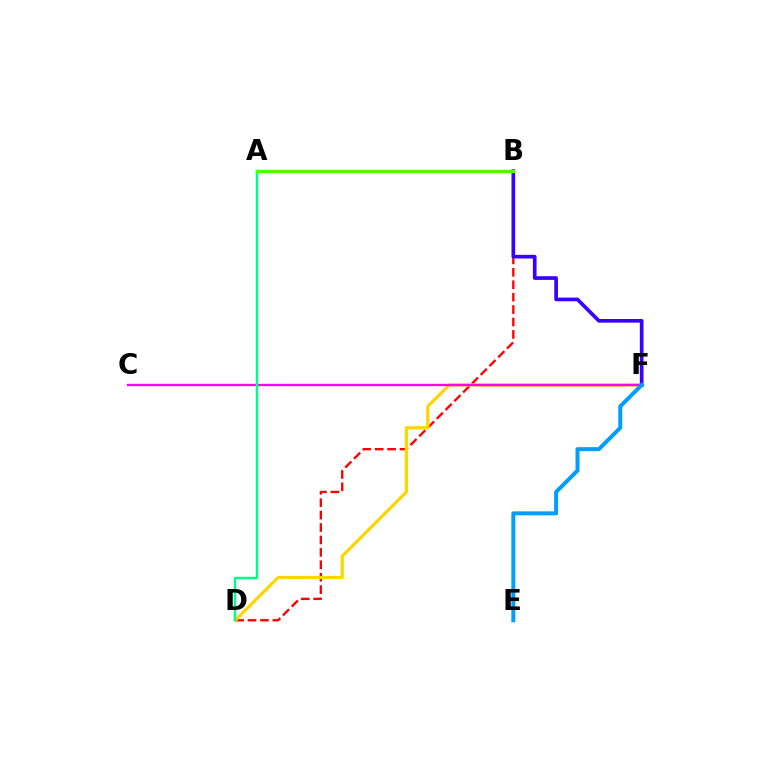{('B', 'D'): [{'color': '#ff0000', 'line_style': 'dashed', 'thickness': 1.69}], ('D', 'F'): [{'color': '#ffd500', 'line_style': 'solid', 'thickness': 2.3}], ('B', 'F'): [{'color': '#3700ff', 'line_style': 'solid', 'thickness': 2.64}], ('C', 'F'): [{'color': '#ff00ed', 'line_style': 'solid', 'thickness': 1.68}], ('A', 'D'): [{'color': '#00ff86', 'line_style': 'solid', 'thickness': 1.76}], ('A', 'B'): [{'color': '#4fff00', 'line_style': 'solid', 'thickness': 2.47}], ('E', 'F'): [{'color': '#009eff', 'line_style': 'solid', 'thickness': 2.87}]}